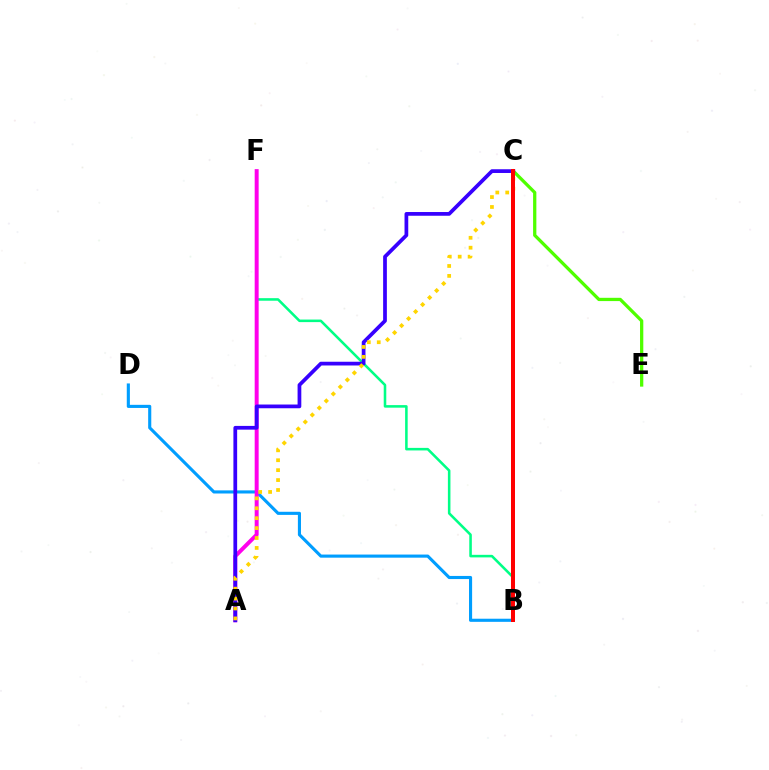{('B', 'D'): [{'color': '#009eff', 'line_style': 'solid', 'thickness': 2.24}], ('B', 'F'): [{'color': '#00ff86', 'line_style': 'solid', 'thickness': 1.84}], ('C', 'E'): [{'color': '#4fff00', 'line_style': 'solid', 'thickness': 2.36}], ('A', 'F'): [{'color': '#ff00ed', 'line_style': 'solid', 'thickness': 2.86}], ('A', 'C'): [{'color': '#3700ff', 'line_style': 'solid', 'thickness': 2.69}, {'color': '#ffd500', 'line_style': 'dotted', 'thickness': 2.69}], ('B', 'C'): [{'color': '#ff0000', 'line_style': 'solid', 'thickness': 2.88}]}